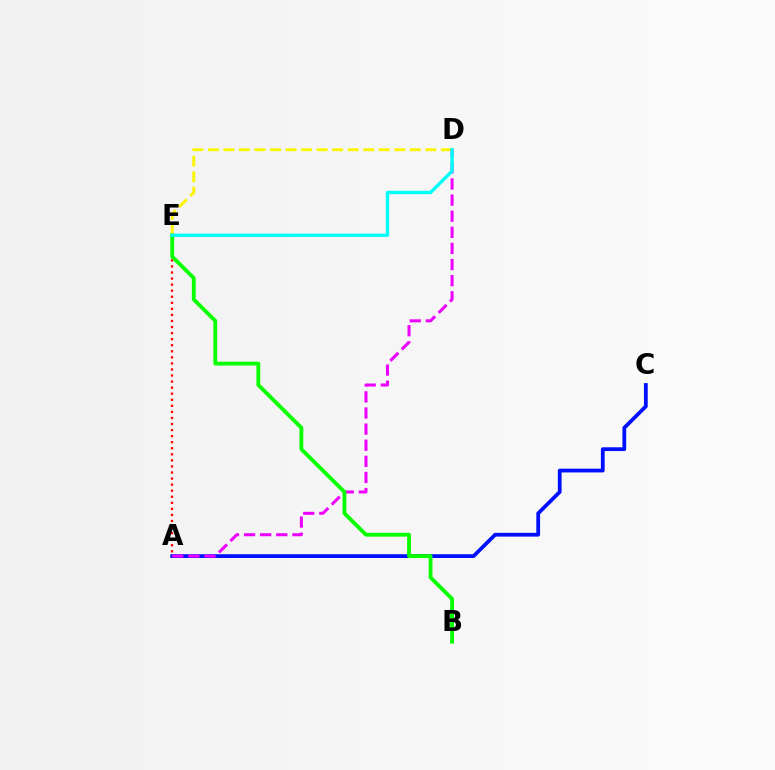{('A', 'C'): [{'color': '#0010ff', 'line_style': 'solid', 'thickness': 2.72}], ('D', 'E'): [{'color': '#fcf500', 'line_style': 'dashed', 'thickness': 2.11}, {'color': '#00fff6', 'line_style': 'solid', 'thickness': 2.42}], ('A', 'D'): [{'color': '#ee00ff', 'line_style': 'dashed', 'thickness': 2.19}], ('A', 'E'): [{'color': '#ff0000', 'line_style': 'dotted', 'thickness': 1.65}], ('B', 'E'): [{'color': '#08ff00', 'line_style': 'solid', 'thickness': 2.76}]}